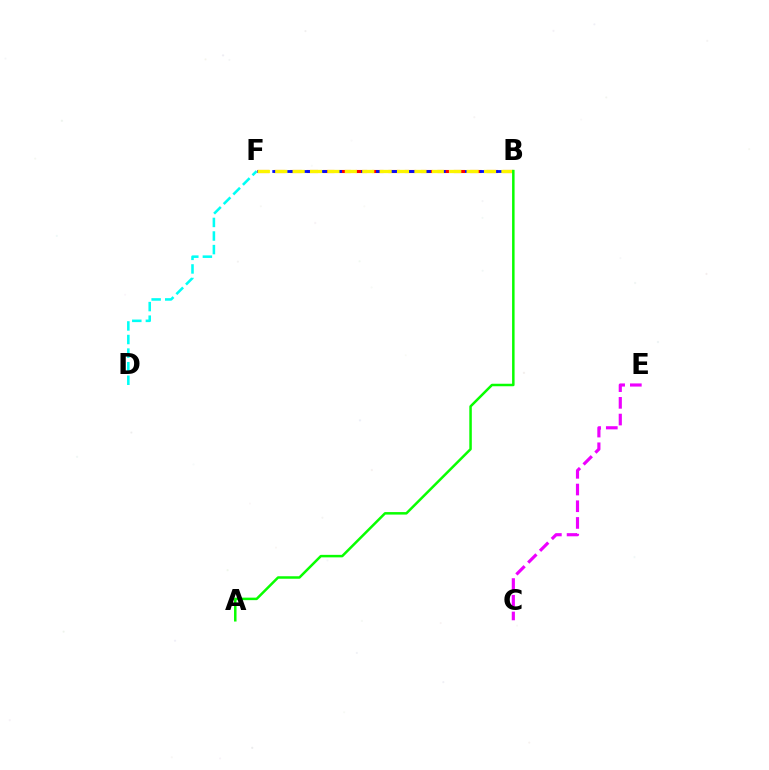{('B', 'F'): [{'color': '#ff0000', 'line_style': 'dashed', 'thickness': 2.22}, {'color': '#0010ff', 'line_style': 'dashed', 'thickness': 2.01}, {'color': '#fcf500', 'line_style': 'dashed', 'thickness': 2.36}], ('D', 'F'): [{'color': '#00fff6', 'line_style': 'dashed', 'thickness': 1.84}], ('C', 'E'): [{'color': '#ee00ff', 'line_style': 'dashed', 'thickness': 2.27}], ('A', 'B'): [{'color': '#08ff00', 'line_style': 'solid', 'thickness': 1.8}]}